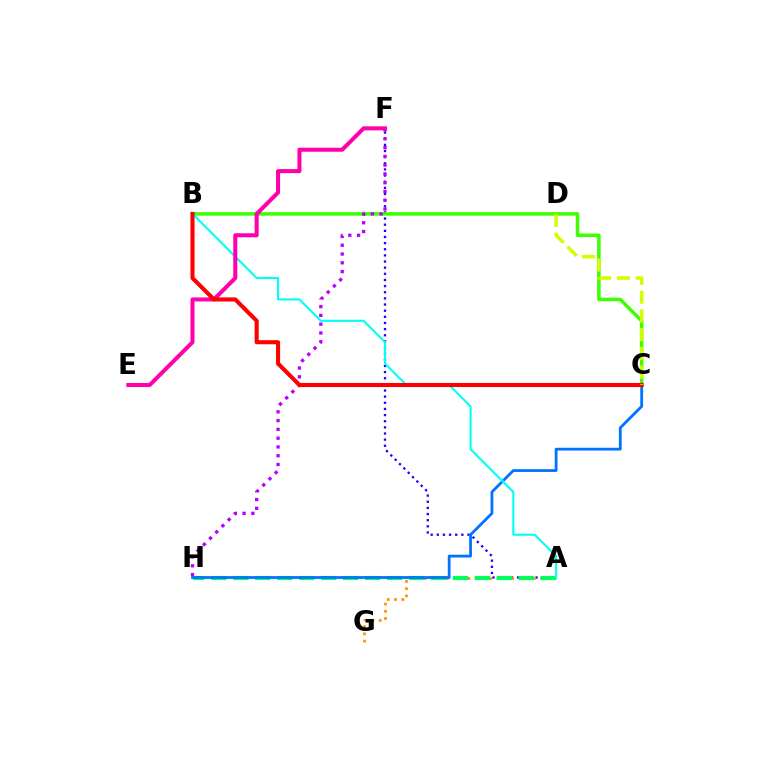{('A', 'F'): [{'color': '#2500ff', 'line_style': 'dotted', 'thickness': 1.67}], ('A', 'G'): [{'color': '#ff9400', 'line_style': 'dotted', 'thickness': 1.97}], ('B', 'C'): [{'color': '#3dff00', 'line_style': 'solid', 'thickness': 2.53}, {'color': '#ff0000', 'line_style': 'solid', 'thickness': 2.94}], ('A', 'H'): [{'color': '#00ff5c', 'line_style': 'dashed', 'thickness': 2.98}], ('F', 'H'): [{'color': '#b900ff', 'line_style': 'dotted', 'thickness': 2.39}], ('C', 'H'): [{'color': '#0074ff', 'line_style': 'solid', 'thickness': 2.01}], ('A', 'B'): [{'color': '#00fff6', 'line_style': 'solid', 'thickness': 1.52}], ('E', 'F'): [{'color': '#ff00ac', 'line_style': 'solid', 'thickness': 2.91}], ('C', 'D'): [{'color': '#d1ff00', 'line_style': 'dashed', 'thickness': 2.54}]}